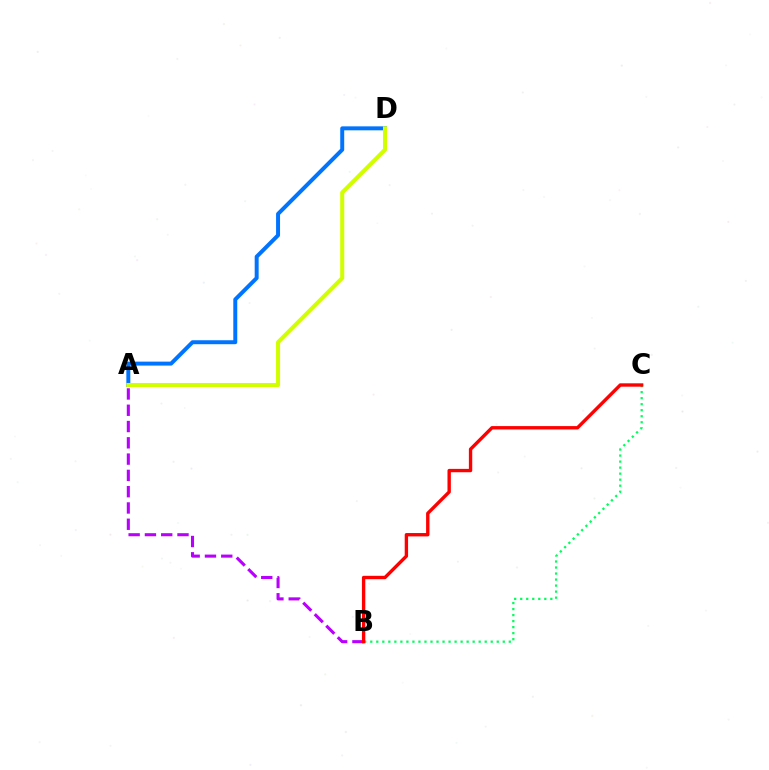{('B', 'C'): [{'color': '#00ff5c', 'line_style': 'dotted', 'thickness': 1.64}, {'color': '#ff0000', 'line_style': 'solid', 'thickness': 2.42}], ('A', 'D'): [{'color': '#0074ff', 'line_style': 'solid', 'thickness': 2.85}, {'color': '#d1ff00', 'line_style': 'solid', 'thickness': 2.92}], ('A', 'B'): [{'color': '#b900ff', 'line_style': 'dashed', 'thickness': 2.21}]}